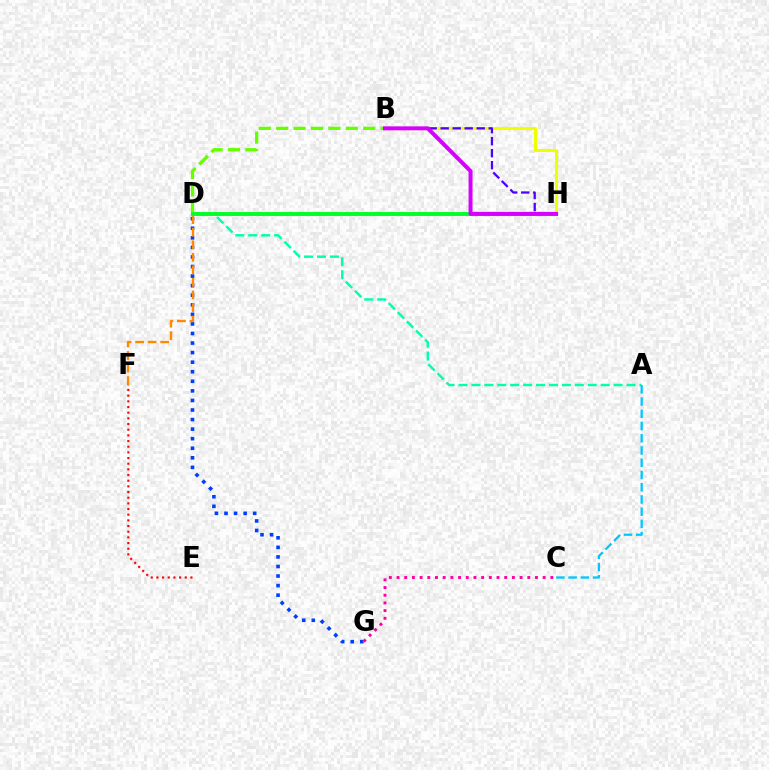{('D', 'G'): [{'color': '#003fff', 'line_style': 'dotted', 'thickness': 2.6}], ('B', 'H'): [{'color': '#eeff00', 'line_style': 'solid', 'thickness': 2.23}, {'color': '#4f00ff', 'line_style': 'dashed', 'thickness': 1.63}, {'color': '#d600ff', 'line_style': 'solid', 'thickness': 2.86}], ('A', 'D'): [{'color': '#00ffaf', 'line_style': 'dashed', 'thickness': 1.76}], ('D', 'F'): [{'color': '#ff8800', 'line_style': 'dashed', 'thickness': 1.71}], ('A', 'C'): [{'color': '#00c7ff', 'line_style': 'dashed', 'thickness': 1.66}], ('B', 'D'): [{'color': '#66ff00', 'line_style': 'dashed', 'thickness': 2.36}], ('E', 'F'): [{'color': '#ff0000', 'line_style': 'dotted', 'thickness': 1.54}], ('D', 'H'): [{'color': '#00ff27', 'line_style': 'solid', 'thickness': 2.81}], ('C', 'G'): [{'color': '#ff00a0', 'line_style': 'dotted', 'thickness': 2.09}]}